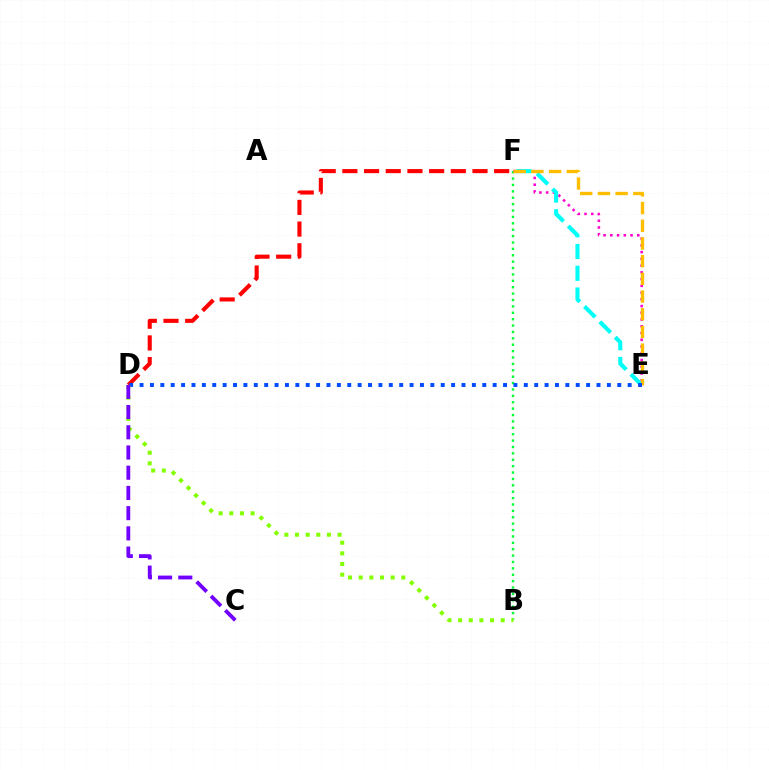{('B', 'F'): [{'color': '#00ff39', 'line_style': 'dotted', 'thickness': 1.74}], ('E', 'F'): [{'color': '#ff00cf', 'line_style': 'dotted', 'thickness': 1.83}, {'color': '#00fff6', 'line_style': 'dashed', 'thickness': 2.96}, {'color': '#ffbd00', 'line_style': 'dashed', 'thickness': 2.41}], ('D', 'F'): [{'color': '#ff0000', 'line_style': 'dashed', 'thickness': 2.95}], ('D', 'E'): [{'color': '#004bff', 'line_style': 'dotted', 'thickness': 2.82}], ('B', 'D'): [{'color': '#84ff00', 'line_style': 'dotted', 'thickness': 2.89}], ('C', 'D'): [{'color': '#7200ff', 'line_style': 'dashed', 'thickness': 2.75}]}